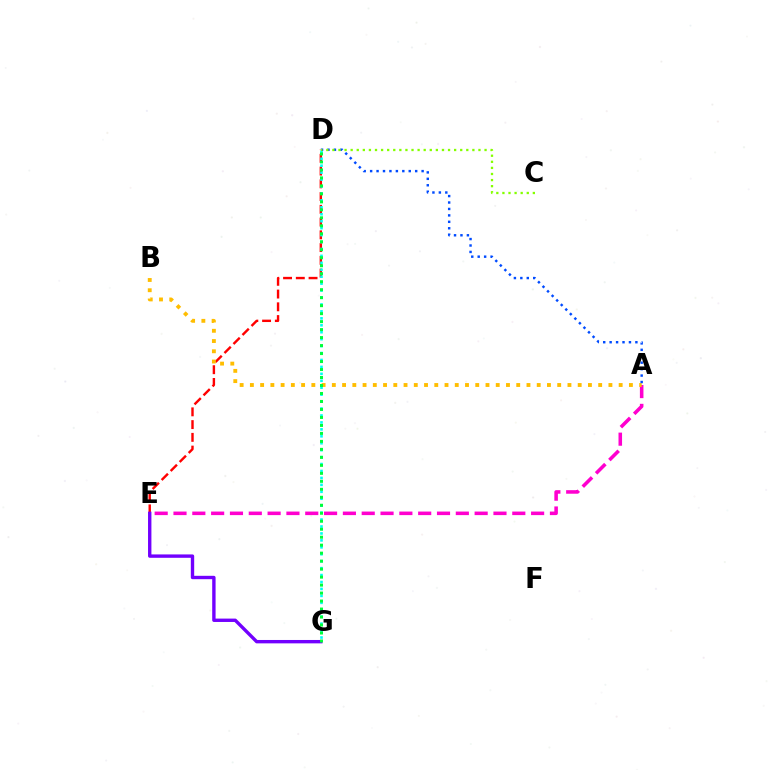{('D', 'E'): [{'color': '#ff0000', 'line_style': 'dashed', 'thickness': 1.73}], ('A', 'E'): [{'color': '#ff00cf', 'line_style': 'dashed', 'thickness': 2.56}], ('A', 'B'): [{'color': '#ffbd00', 'line_style': 'dotted', 'thickness': 2.78}], ('D', 'G'): [{'color': '#00fff6', 'line_style': 'dotted', 'thickness': 1.89}, {'color': '#00ff39', 'line_style': 'dotted', 'thickness': 2.17}], ('E', 'G'): [{'color': '#7200ff', 'line_style': 'solid', 'thickness': 2.43}], ('A', 'D'): [{'color': '#004bff', 'line_style': 'dotted', 'thickness': 1.75}], ('C', 'D'): [{'color': '#84ff00', 'line_style': 'dotted', 'thickness': 1.65}]}